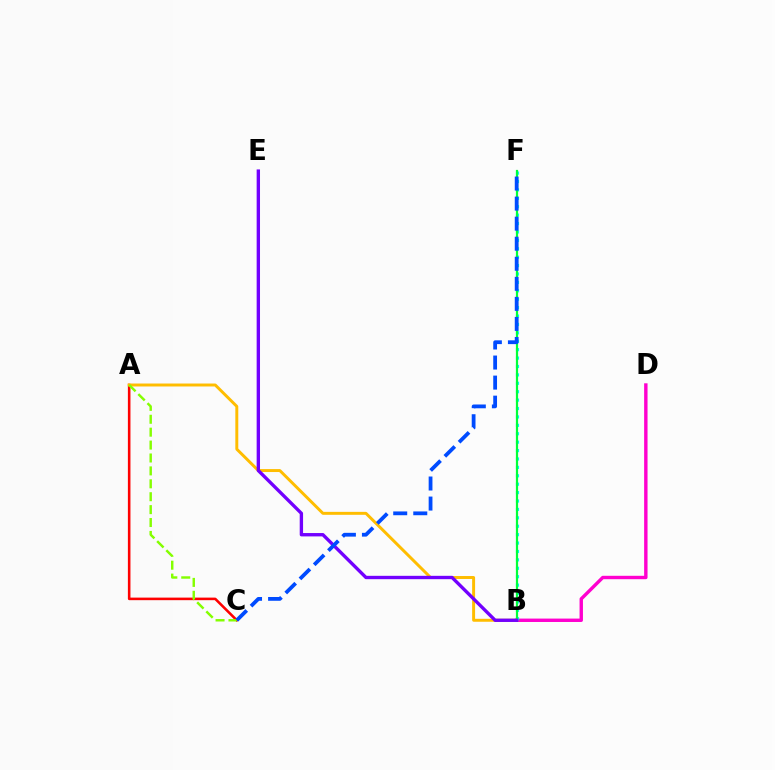{('A', 'C'): [{'color': '#ff0000', 'line_style': 'solid', 'thickness': 1.85}, {'color': '#84ff00', 'line_style': 'dashed', 'thickness': 1.75}], ('B', 'D'): [{'color': '#ff00cf', 'line_style': 'solid', 'thickness': 2.45}], ('A', 'B'): [{'color': '#ffbd00', 'line_style': 'solid', 'thickness': 2.12}], ('B', 'F'): [{'color': '#00fff6', 'line_style': 'dotted', 'thickness': 2.28}, {'color': '#00ff39', 'line_style': 'solid', 'thickness': 1.59}], ('B', 'E'): [{'color': '#7200ff', 'line_style': 'solid', 'thickness': 2.42}], ('C', 'F'): [{'color': '#004bff', 'line_style': 'dashed', 'thickness': 2.72}]}